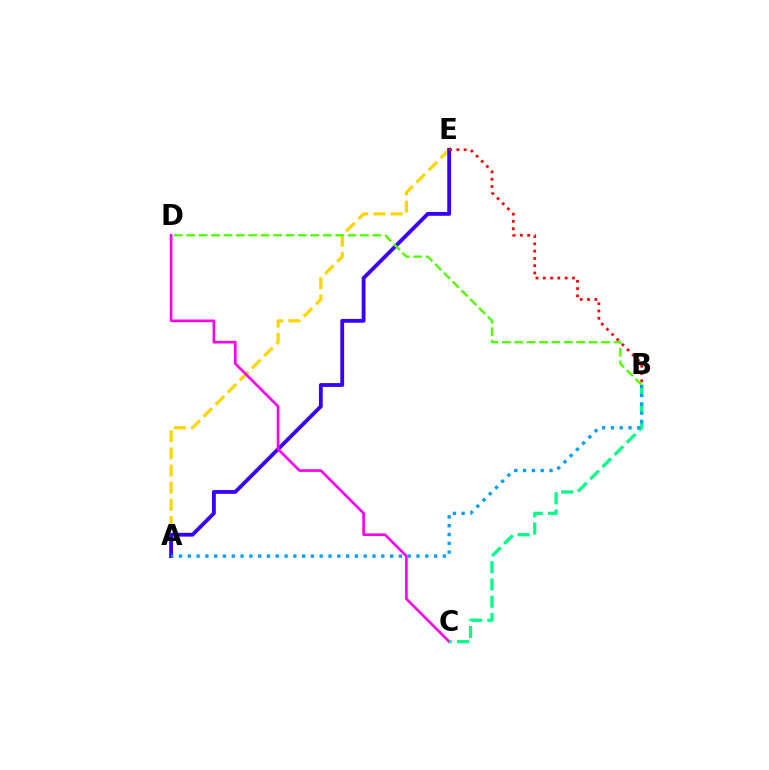{('A', 'E'): [{'color': '#ffd500', 'line_style': 'dashed', 'thickness': 2.33}, {'color': '#3700ff', 'line_style': 'solid', 'thickness': 2.75}], ('C', 'D'): [{'color': '#ff00ed', 'line_style': 'solid', 'thickness': 1.91}], ('B', 'C'): [{'color': '#00ff86', 'line_style': 'dashed', 'thickness': 2.34}], ('B', 'D'): [{'color': '#4fff00', 'line_style': 'dashed', 'thickness': 1.69}], ('A', 'B'): [{'color': '#009eff', 'line_style': 'dotted', 'thickness': 2.39}], ('B', 'E'): [{'color': '#ff0000', 'line_style': 'dotted', 'thickness': 1.98}]}